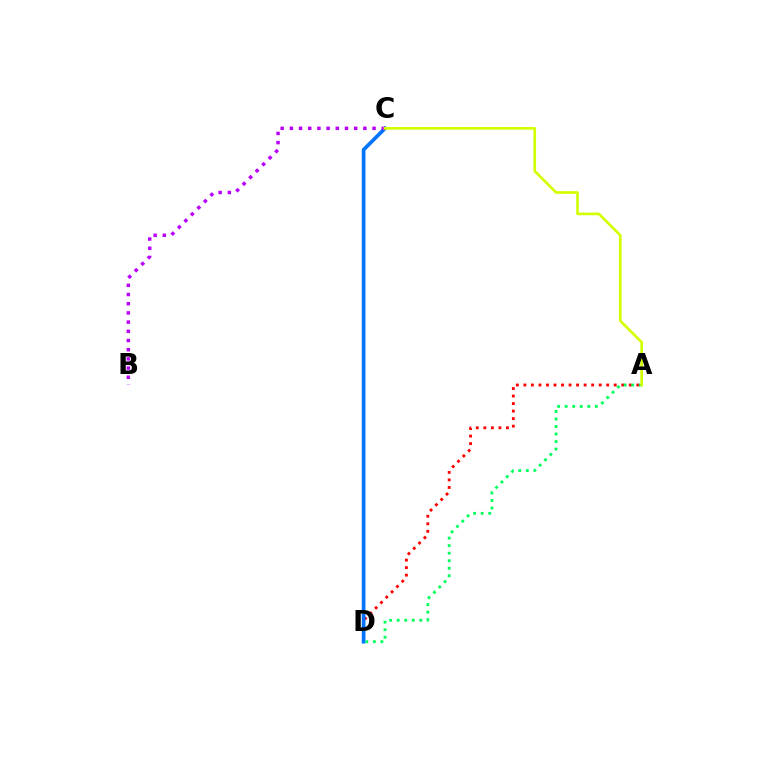{('A', 'D'): [{'color': '#ff0000', 'line_style': 'dotted', 'thickness': 2.05}, {'color': '#00ff5c', 'line_style': 'dotted', 'thickness': 2.05}], ('C', 'D'): [{'color': '#0074ff', 'line_style': 'solid', 'thickness': 2.65}], ('B', 'C'): [{'color': '#b900ff', 'line_style': 'dotted', 'thickness': 2.5}], ('A', 'C'): [{'color': '#d1ff00', 'line_style': 'solid', 'thickness': 1.92}]}